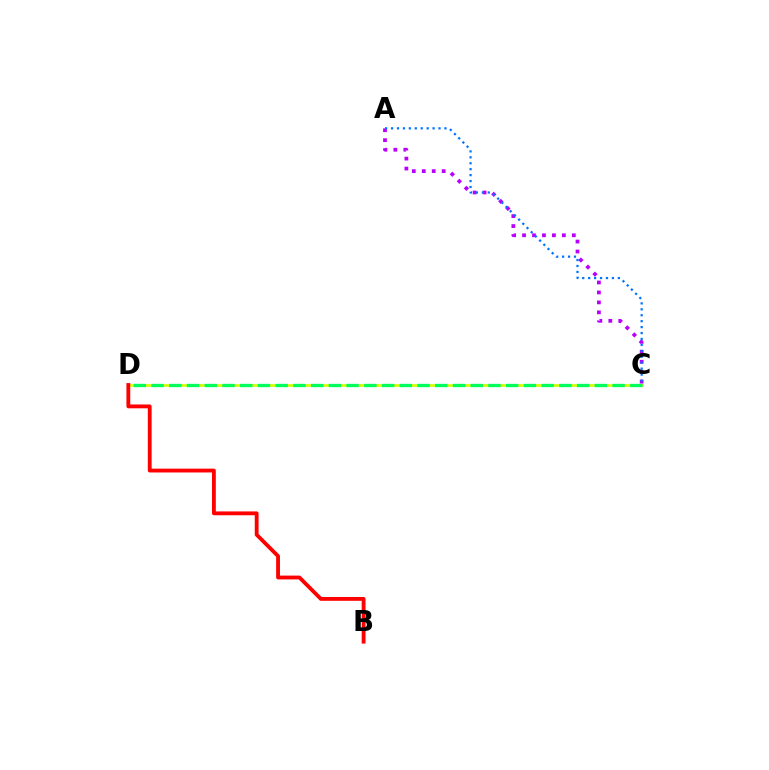{('A', 'C'): [{'color': '#b900ff', 'line_style': 'dotted', 'thickness': 2.71}, {'color': '#0074ff', 'line_style': 'dotted', 'thickness': 1.61}], ('C', 'D'): [{'color': '#d1ff00', 'line_style': 'solid', 'thickness': 1.91}, {'color': '#00ff5c', 'line_style': 'dashed', 'thickness': 2.41}], ('B', 'D'): [{'color': '#ff0000', 'line_style': 'solid', 'thickness': 2.76}]}